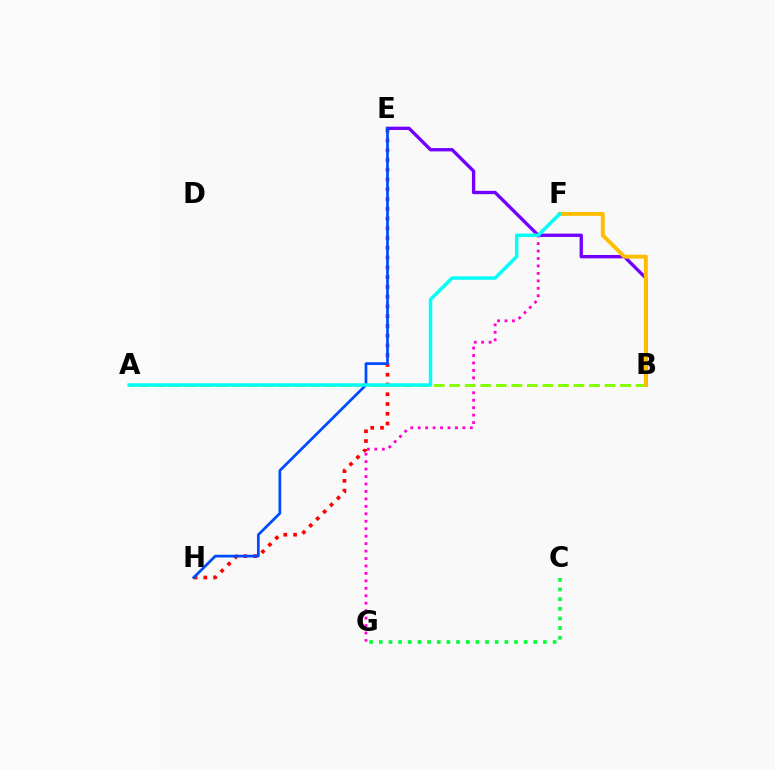{('E', 'H'): [{'color': '#ff0000', 'line_style': 'dotted', 'thickness': 2.65}, {'color': '#004bff', 'line_style': 'solid', 'thickness': 1.97}], ('B', 'E'): [{'color': '#7200ff', 'line_style': 'solid', 'thickness': 2.41}], ('F', 'G'): [{'color': '#ff00cf', 'line_style': 'dotted', 'thickness': 2.02}], ('C', 'G'): [{'color': '#00ff39', 'line_style': 'dotted', 'thickness': 2.62}], ('A', 'B'): [{'color': '#84ff00', 'line_style': 'dashed', 'thickness': 2.11}], ('B', 'F'): [{'color': '#ffbd00', 'line_style': 'solid', 'thickness': 2.81}], ('A', 'F'): [{'color': '#00fff6', 'line_style': 'solid', 'thickness': 2.49}]}